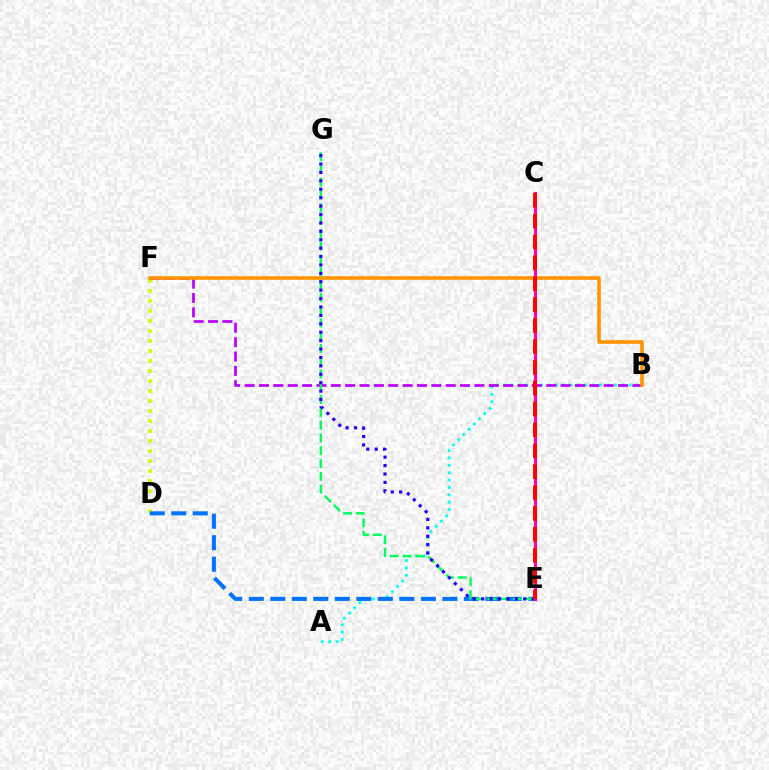{('D', 'F'): [{'color': '#d1ff00', 'line_style': 'dotted', 'thickness': 2.72}], ('A', 'B'): [{'color': '#00fff6', 'line_style': 'dotted', 'thickness': 2.01}], ('D', 'E'): [{'color': '#0074ff', 'line_style': 'dashed', 'thickness': 2.92}], ('C', 'E'): [{'color': '#3dff00', 'line_style': 'dashed', 'thickness': 1.64}, {'color': '#ff00ac', 'line_style': 'solid', 'thickness': 2.25}, {'color': '#ff0000', 'line_style': 'dashed', 'thickness': 2.84}], ('B', 'F'): [{'color': '#b900ff', 'line_style': 'dashed', 'thickness': 1.95}, {'color': '#ff9400', 'line_style': 'solid', 'thickness': 2.61}], ('E', 'G'): [{'color': '#00ff5c', 'line_style': 'dashed', 'thickness': 1.74}, {'color': '#2500ff', 'line_style': 'dotted', 'thickness': 2.28}]}